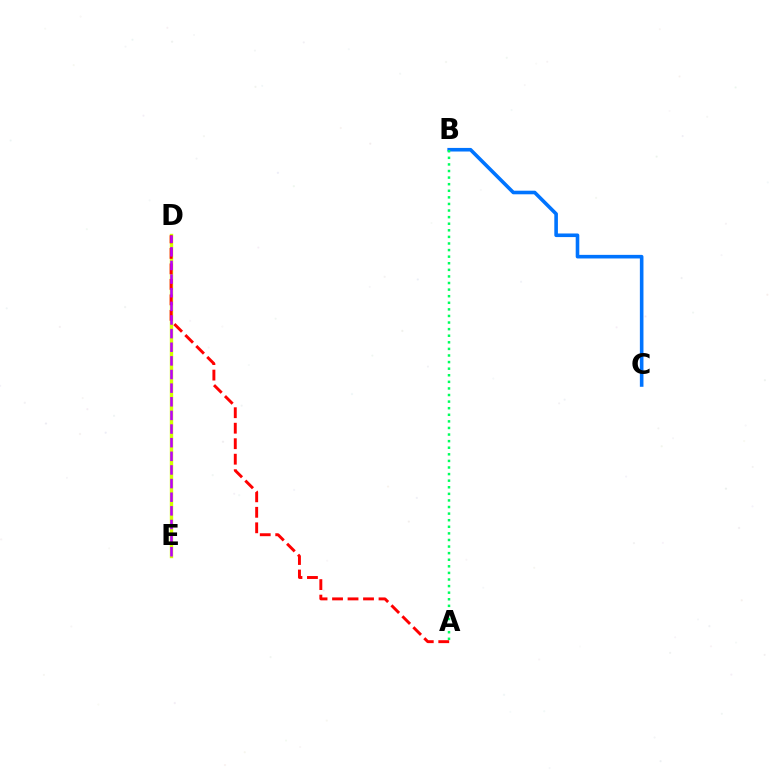{('D', 'E'): [{'color': '#d1ff00', 'line_style': 'solid', 'thickness': 2.43}, {'color': '#b900ff', 'line_style': 'dashed', 'thickness': 1.85}], ('A', 'D'): [{'color': '#ff0000', 'line_style': 'dashed', 'thickness': 2.1}], ('B', 'C'): [{'color': '#0074ff', 'line_style': 'solid', 'thickness': 2.59}], ('A', 'B'): [{'color': '#00ff5c', 'line_style': 'dotted', 'thickness': 1.79}]}